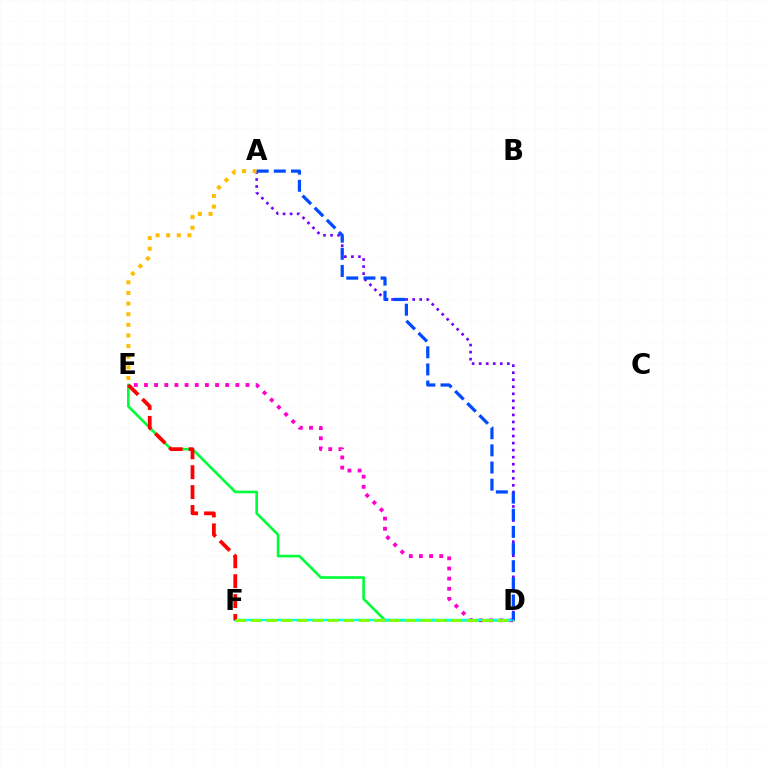{('D', 'E'): [{'color': '#00ff39', 'line_style': 'solid', 'thickness': 1.89}, {'color': '#ff00cf', 'line_style': 'dotted', 'thickness': 2.76}], ('A', 'D'): [{'color': '#7200ff', 'line_style': 'dotted', 'thickness': 1.91}, {'color': '#004bff', 'line_style': 'dashed', 'thickness': 2.33}], ('A', 'E'): [{'color': '#ffbd00', 'line_style': 'dotted', 'thickness': 2.89}], ('D', 'F'): [{'color': '#00fff6', 'line_style': 'solid', 'thickness': 1.75}, {'color': '#84ff00', 'line_style': 'dashed', 'thickness': 2.09}], ('E', 'F'): [{'color': '#ff0000', 'line_style': 'dashed', 'thickness': 2.7}]}